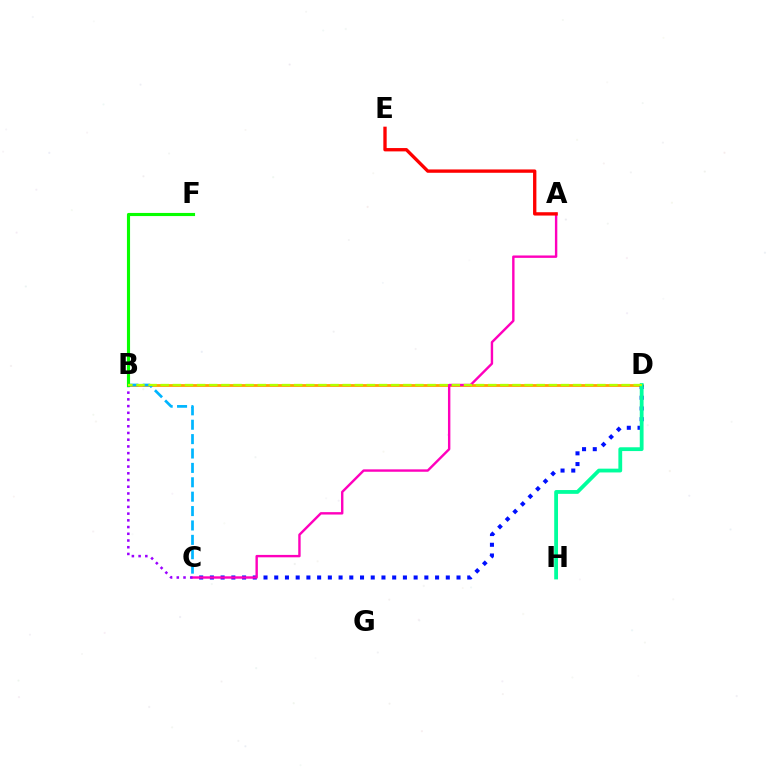{('B', 'D'): [{'color': '#ffa500', 'line_style': 'solid', 'thickness': 2.03}, {'color': '#b3ff00', 'line_style': 'dashed', 'thickness': 1.65}], ('C', 'D'): [{'color': '#0010ff', 'line_style': 'dotted', 'thickness': 2.91}], ('A', 'C'): [{'color': '#ff00bd', 'line_style': 'solid', 'thickness': 1.73}], ('D', 'H'): [{'color': '#00ff9d', 'line_style': 'solid', 'thickness': 2.74}], ('A', 'E'): [{'color': '#ff0000', 'line_style': 'solid', 'thickness': 2.4}], ('B', 'C'): [{'color': '#00b5ff', 'line_style': 'dashed', 'thickness': 1.95}, {'color': '#9b00ff', 'line_style': 'dotted', 'thickness': 1.83}], ('B', 'F'): [{'color': '#08ff00', 'line_style': 'solid', 'thickness': 2.25}]}